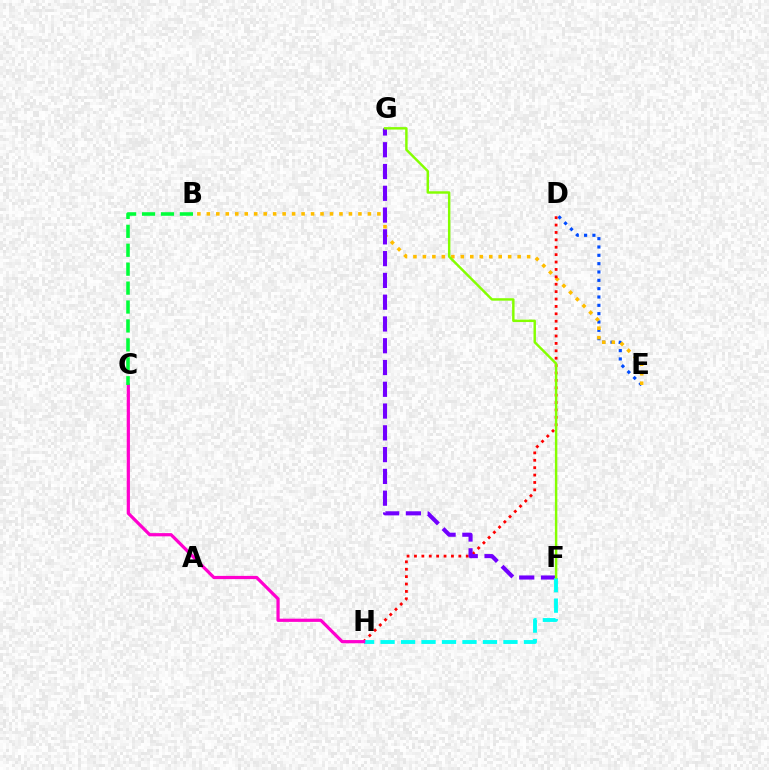{('D', 'E'): [{'color': '#004bff', 'line_style': 'dotted', 'thickness': 2.26}], ('B', 'E'): [{'color': '#ffbd00', 'line_style': 'dotted', 'thickness': 2.57}], ('D', 'H'): [{'color': '#ff0000', 'line_style': 'dotted', 'thickness': 2.01}], ('F', 'G'): [{'color': '#7200ff', 'line_style': 'dashed', 'thickness': 2.96}, {'color': '#84ff00', 'line_style': 'solid', 'thickness': 1.76}], ('F', 'H'): [{'color': '#00fff6', 'line_style': 'dashed', 'thickness': 2.78}], ('C', 'H'): [{'color': '#ff00cf', 'line_style': 'solid', 'thickness': 2.31}], ('B', 'C'): [{'color': '#00ff39', 'line_style': 'dashed', 'thickness': 2.57}]}